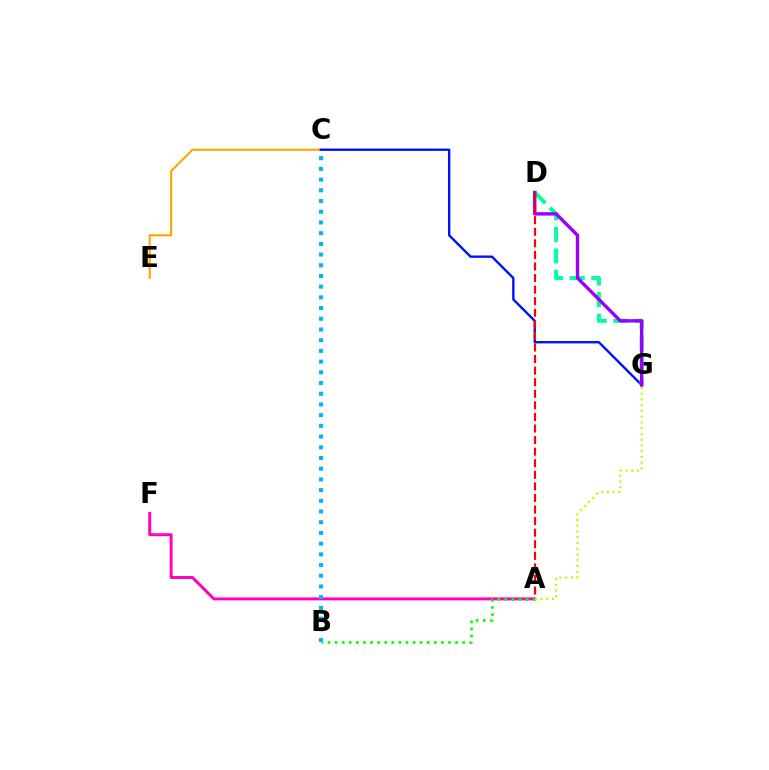{('C', 'E'): [{'color': '#ffa500', 'line_style': 'solid', 'thickness': 1.54}], ('A', 'F'): [{'color': '#ff00bd', 'line_style': 'solid', 'thickness': 2.14}], ('C', 'G'): [{'color': '#0010ff', 'line_style': 'solid', 'thickness': 1.7}], ('D', 'G'): [{'color': '#00ff9d', 'line_style': 'dashed', 'thickness': 2.93}, {'color': '#9b00ff', 'line_style': 'solid', 'thickness': 2.44}], ('A', 'B'): [{'color': '#08ff00', 'line_style': 'dotted', 'thickness': 1.93}], ('B', 'C'): [{'color': '#00b5ff', 'line_style': 'dotted', 'thickness': 2.91}], ('A', 'D'): [{'color': '#ff0000', 'line_style': 'dashed', 'thickness': 1.57}], ('A', 'G'): [{'color': '#b3ff00', 'line_style': 'dotted', 'thickness': 1.56}]}